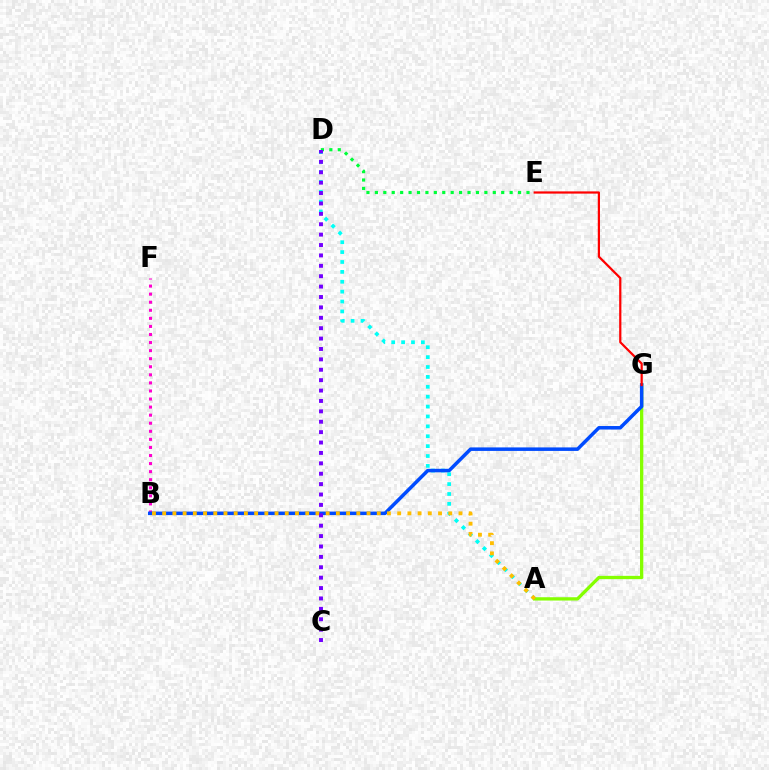{('A', 'D'): [{'color': '#00fff6', 'line_style': 'dotted', 'thickness': 2.69}], ('B', 'F'): [{'color': '#ff00cf', 'line_style': 'dotted', 'thickness': 2.19}], ('D', 'E'): [{'color': '#00ff39', 'line_style': 'dotted', 'thickness': 2.29}], ('A', 'G'): [{'color': '#84ff00', 'line_style': 'solid', 'thickness': 2.38}], ('B', 'G'): [{'color': '#004bff', 'line_style': 'solid', 'thickness': 2.53}], ('E', 'G'): [{'color': '#ff0000', 'line_style': 'solid', 'thickness': 1.6}], ('A', 'B'): [{'color': '#ffbd00', 'line_style': 'dotted', 'thickness': 2.78}], ('C', 'D'): [{'color': '#7200ff', 'line_style': 'dotted', 'thickness': 2.82}]}